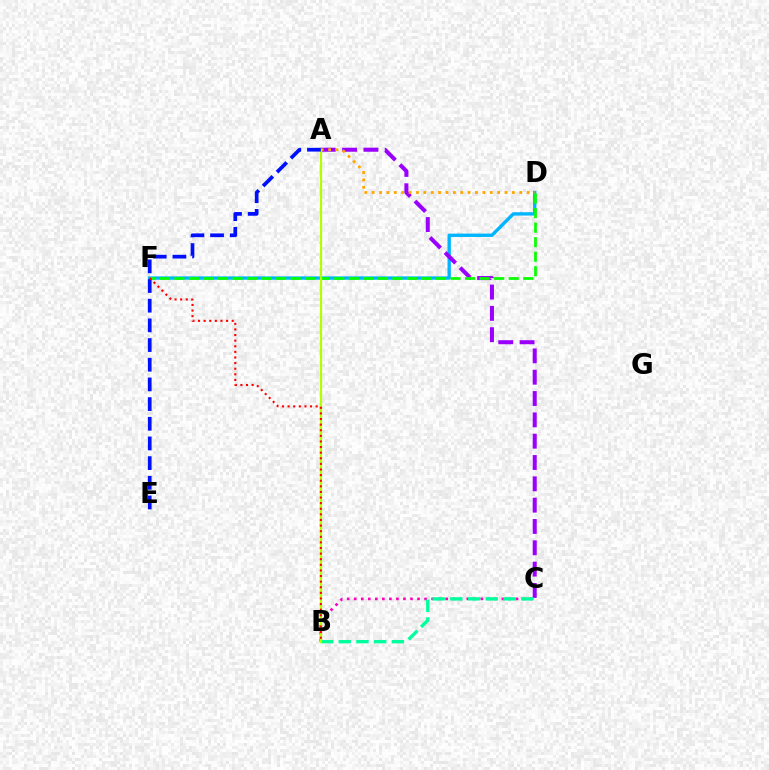{('B', 'C'): [{'color': '#ff00bd', 'line_style': 'dotted', 'thickness': 1.91}, {'color': '#00ff9d', 'line_style': 'dashed', 'thickness': 2.41}], ('D', 'F'): [{'color': '#00b5ff', 'line_style': 'solid', 'thickness': 2.41}, {'color': '#08ff00', 'line_style': 'dashed', 'thickness': 1.97}], ('A', 'C'): [{'color': '#9b00ff', 'line_style': 'dashed', 'thickness': 2.9}], ('A', 'D'): [{'color': '#ffa500', 'line_style': 'dotted', 'thickness': 2.01}], ('A', 'B'): [{'color': '#b3ff00', 'line_style': 'solid', 'thickness': 1.59}], ('A', 'E'): [{'color': '#0010ff', 'line_style': 'dashed', 'thickness': 2.67}], ('B', 'F'): [{'color': '#ff0000', 'line_style': 'dotted', 'thickness': 1.52}]}